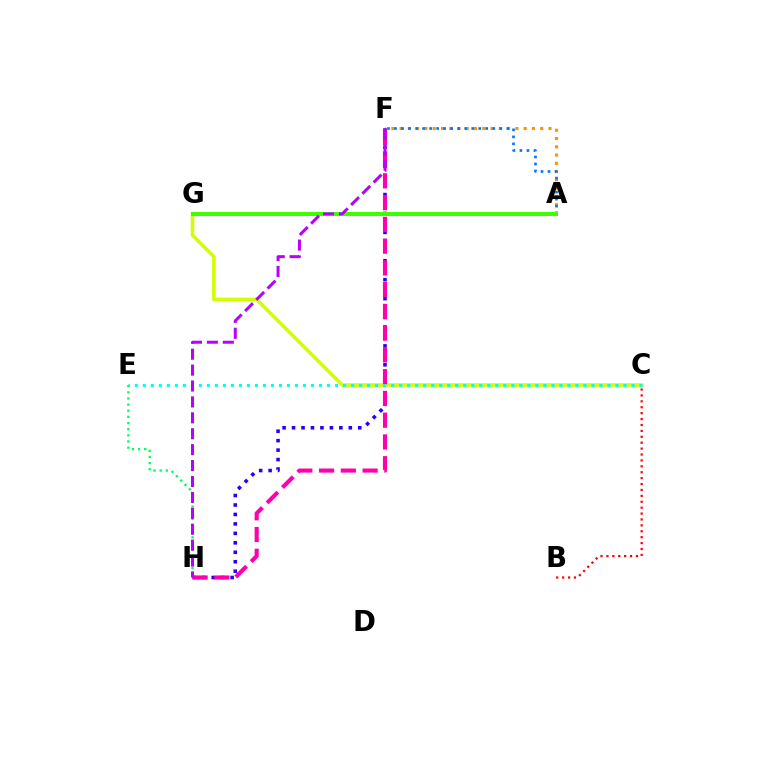{('A', 'F'): [{'color': '#ff9400', 'line_style': 'dotted', 'thickness': 2.25}, {'color': '#0074ff', 'line_style': 'dotted', 'thickness': 1.91}], ('F', 'H'): [{'color': '#2500ff', 'line_style': 'dotted', 'thickness': 2.57}, {'color': '#ff00ac', 'line_style': 'dashed', 'thickness': 2.96}, {'color': '#b900ff', 'line_style': 'dashed', 'thickness': 2.16}], ('C', 'G'): [{'color': '#d1ff00', 'line_style': 'solid', 'thickness': 2.56}], ('A', 'G'): [{'color': '#3dff00', 'line_style': 'solid', 'thickness': 2.88}], ('C', 'E'): [{'color': '#00fff6', 'line_style': 'dotted', 'thickness': 2.18}], ('E', 'H'): [{'color': '#00ff5c', 'line_style': 'dotted', 'thickness': 1.67}], ('B', 'C'): [{'color': '#ff0000', 'line_style': 'dotted', 'thickness': 1.6}]}